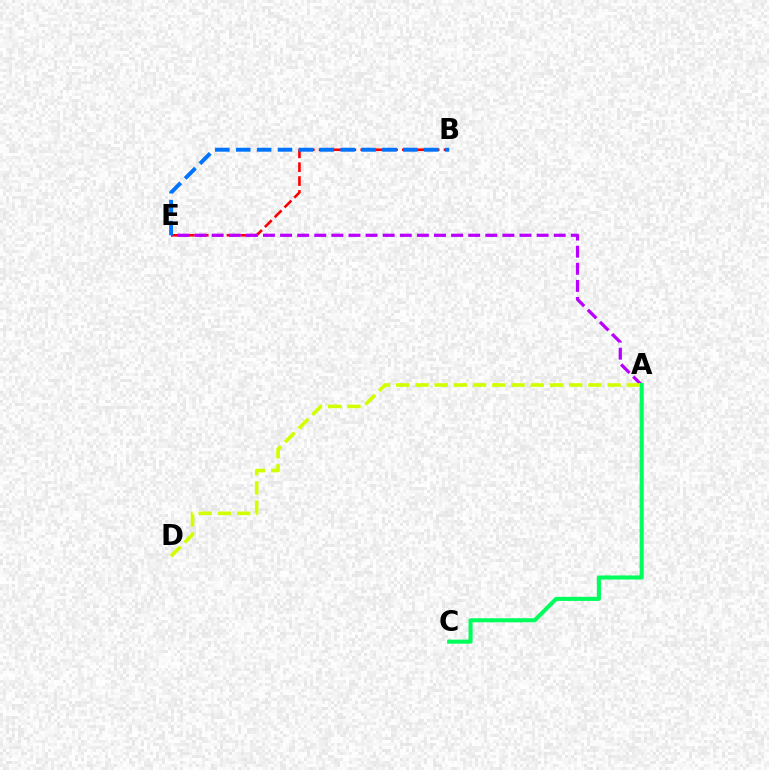{('B', 'E'): [{'color': '#ff0000', 'line_style': 'dashed', 'thickness': 1.89}, {'color': '#0074ff', 'line_style': 'dashed', 'thickness': 2.84}], ('A', 'E'): [{'color': '#b900ff', 'line_style': 'dashed', 'thickness': 2.32}], ('A', 'C'): [{'color': '#00ff5c', 'line_style': 'solid', 'thickness': 2.94}], ('A', 'D'): [{'color': '#d1ff00', 'line_style': 'dashed', 'thickness': 2.61}]}